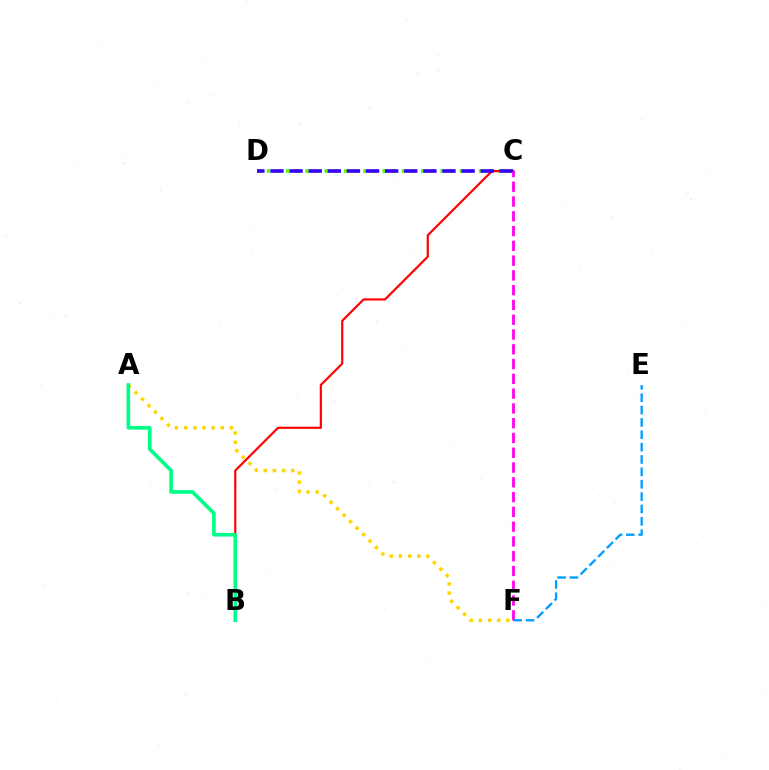{('C', 'D'): [{'color': '#4fff00', 'line_style': 'dotted', 'thickness': 2.62}, {'color': '#3700ff', 'line_style': 'dashed', 'thickness': 2.6}], ('B', 'C'): [{'color': '#ff0000', 'line_style': 'solid', 'thickness': 1.58}], ('A', 'F'): [{'color': '#ffd500', 'line_style': 'dotted', 'thickness': 2.49}], ('C', 'F'): [{'color': '#ff00ed', 'line_style': 'dashed', 'thickness': 2.01}], ('A', 'B'): [{'color': '#00ff86', 'line_style': 'solid', 'thickness': 2.62}], ('E', 'F'): [{'color': '#009eff', 'line_style': 'dashed', 'thickness': 1.68}]}